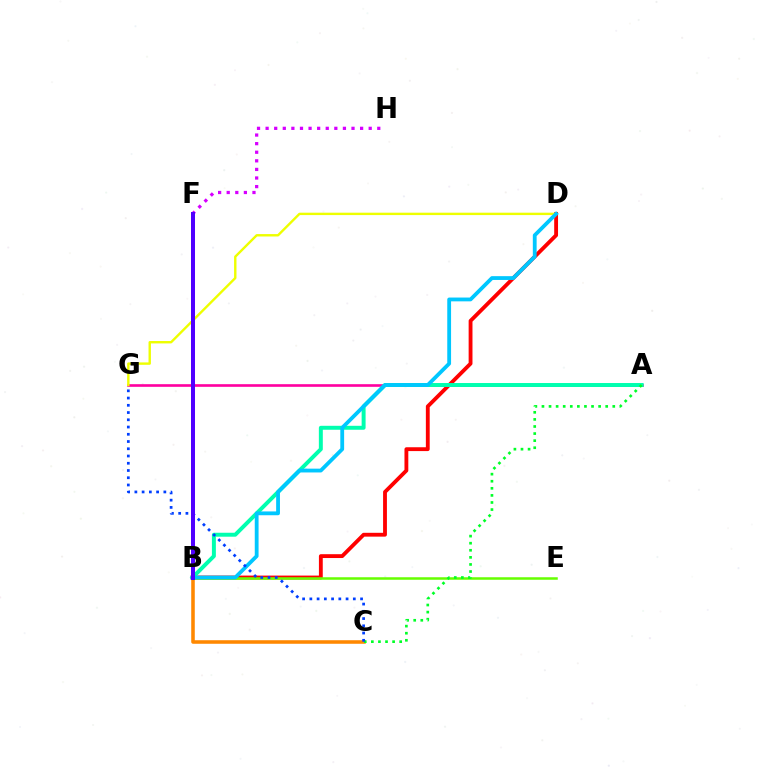{('B', 'D'): [{'color': '#ff0000', 'line_style': 'solid', 'thickness': 2.76}, {'color': '#00c7ff', 'line_style': 'solid', 'thickness': 2.74}], ('B', 'E'): [{'color': '#66ff00', 'line_style': 'solid', 'thickness': 1.81}], ('A', 'G'): [{'color': '#ff00a0', 'line_style': 'solid', 'thickness': 1.9}], ('A', 'B'): [{'color': '#00ffaf', 'line_style': 'solid', 'thickness': 2.85}], ('D', 'G'): [{'color': '#eeff00', 'line_style': 'solid', 'thickness': 1.73}], ('B', 'C'): [{'color': '#ff8800', 'line_style': 'solid', 'thickness': 2.56}], ('F', 'H'): [{'color': '#d600ff', 'line_style': 'dotted', 'thickness': 2.33}], ('A', 'C'): [{'color': '#00ff27', 'line_style': 'dotted', 'thickness': 1.92}], ('C', 'G'): [{'color': '#003fff', 'line_style': 'dotted', 'thickness': 1.97}], ('B', 'F'): [{'color': '#4f00ff', 'line_style': 'solid', 'thickness': 2.89}]}